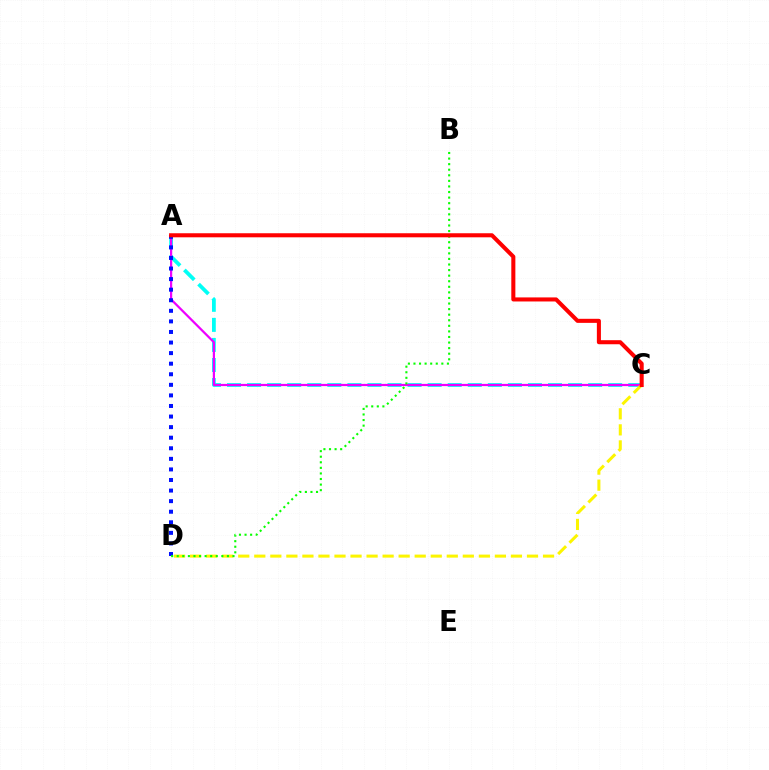{('A', 'C'): [{'color': '#00fff6', 'line_style': 'dashed', 'thickness': 2.73}, {'color': '#ee00ff', 'line_style': 'solid', 'thickness': 1.6}, {'color': '#ff0000', 'line_style': 'solid', 'thickness': 2.92}], ('C', 'D'): [{'color': '#fcf500', 'line_style': 'dashed', 'thickness': 2.18}], ('A', 'D'): [{'color': '#0010ff', 'line_style': 'dotted', 'thickness': 2.87}], ('B', 'D'): [{'color': '#08ff00', 'line_style': 'dotted', 'thickness': 1.51}]}